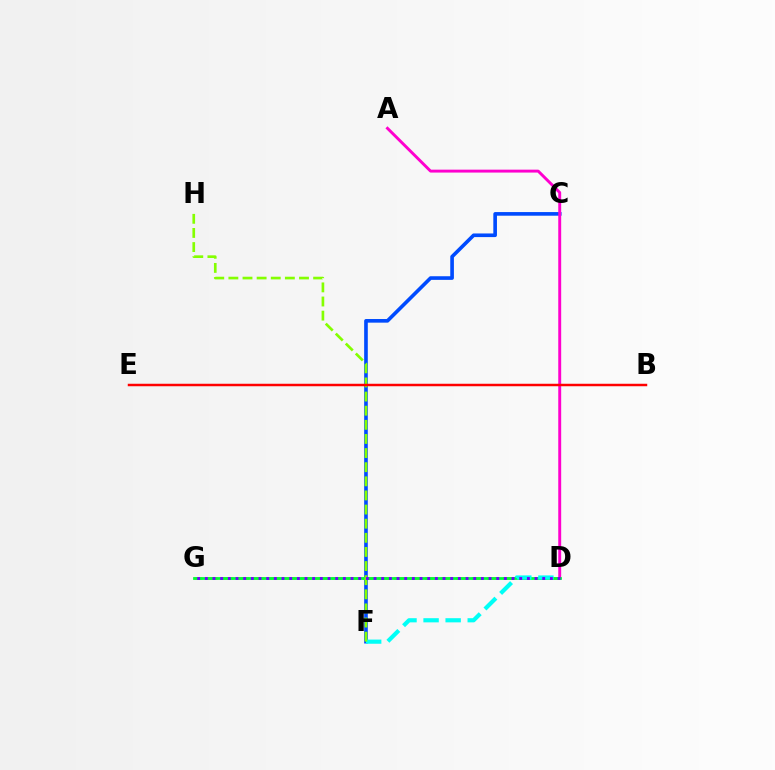{('C', 'F'): [{'color': '#004bff', 'line_style': 'solid', 'thickness': 2.62}], ('A', 'D'): [{'color': '#ff00cf', 'line_style': 'solid', 'thickness': 2.1}], ('D', 'G'): [{'color': '#ffbd00', 'line_style': 'dashed', 'thickness': 2.12}, {'color': '#00ff39', 'line_style': 'solid', 'thickness': 2.01}, {'color': '#7200ff', 'line_style': 'dotted', 'thickness': 2.08}], ('D', 'F'): [{'color': '#00fff6', 'line_style': 'dashed', 'thickness': 3.0}], ('F', 'H'): [{'color': '#84ff00', 'line_style': 'dashed', 'thickness': 1.92}], ('B', 'E'): [{'color': '#ff0000', 'line_style': 'solid', 'thickness': 1.78}]}